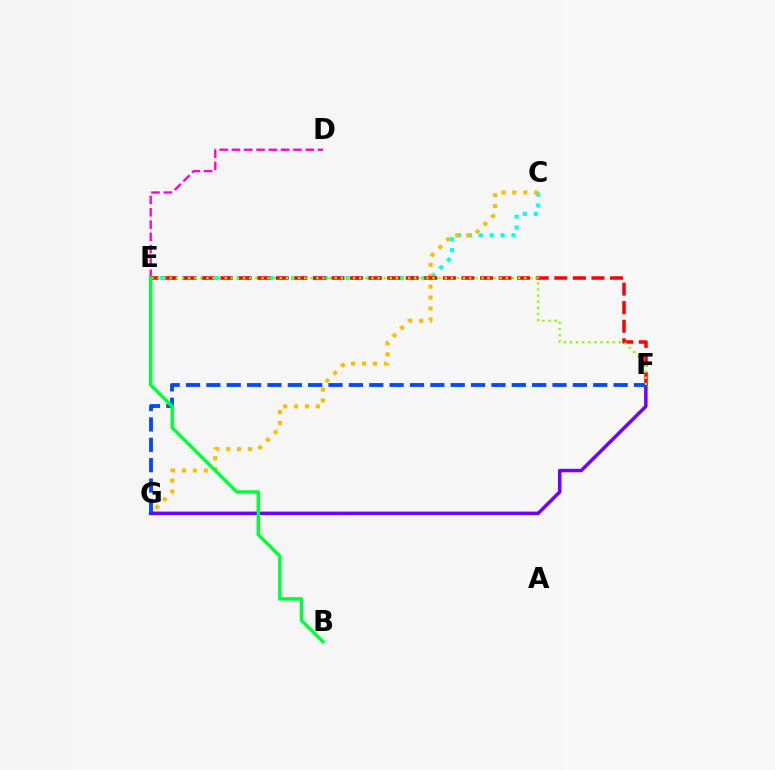{('C', 'E'): [{'color': '#00fff6', 'line_style': 'dotted', 'thickness': 2.96}], ('C', 'G'): [{'color': '#ffbd00', 'line_style': 'dotted', 'thickness': 2.96}], ('D', 'E'): [{'color': '#ff00cf', 'line_style': 'dashed', 'thickness': 1.67}], ('F', 'G'): [{'color': '#7200ff', 'line_style': 'solid', 'thickness': 2.52}, {'color': '#004bff', 'line_style': 'dashed', 'thickness': 2.77}], ('E', 'F'): [{'color': '#ff0000', 'line_style': 'dashed', 'thickness': 2.52}, {'color': '#84ff00', 'line_style': 'dotted', 'thickness': 1.66}], ('B', 'E'): [{'color': '#00ff39', 'line_style': 'solid', 'thickness': 2.47}]}